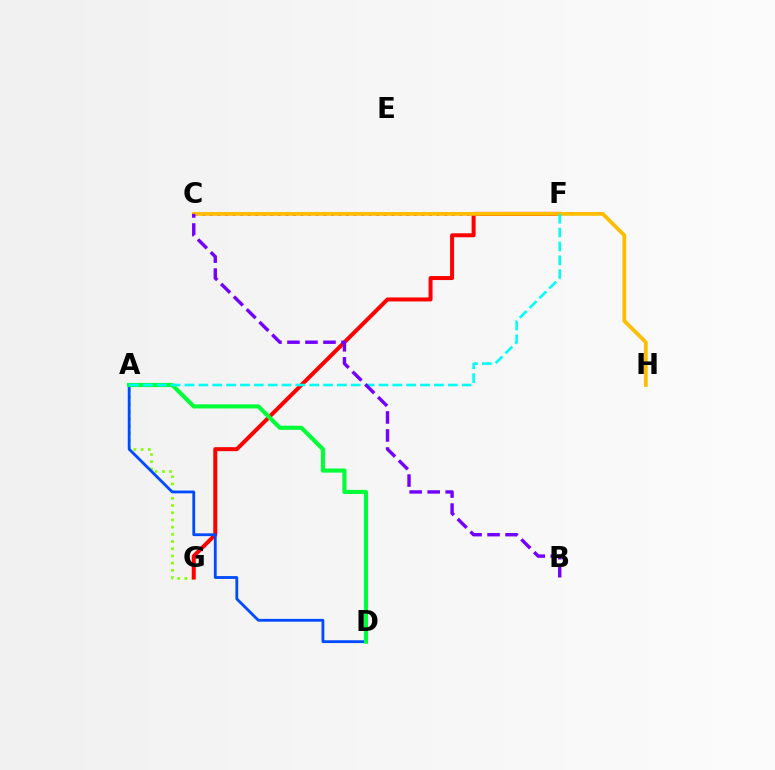{('A', 'G'): [{'color': '#84ff00', 'line_style': 'dotted', 'thickness': 1.96}], ('C', 'F'): [{'color': '#ff00cf', 'line_style': 'dotted', 'thickness': 2.05}], ('F', 'G'): [{'color': '#ff0000', 'line_style': 'solid', 'thickness': 2.88}], ('C', 'H'): [{'color': '#ffbd00', 'line_style': 'solid', 'thickness': 2.71}], ('A', 'D'): [{'color': '#004bff', 'line_style': 'solid', 'thickness': 2.03}, {'color': '#00ff39', 'line_style': 'solid', 'thickness': 2.98}], ('A', 'F'): [{'color': '#00fff6', 'line_style': 'dashed', 'thickness': 1.88}], ('B', 'C'): [{'color': '#7200ff', 'line_style': 'dashed', 'thickness': 2.45}]}